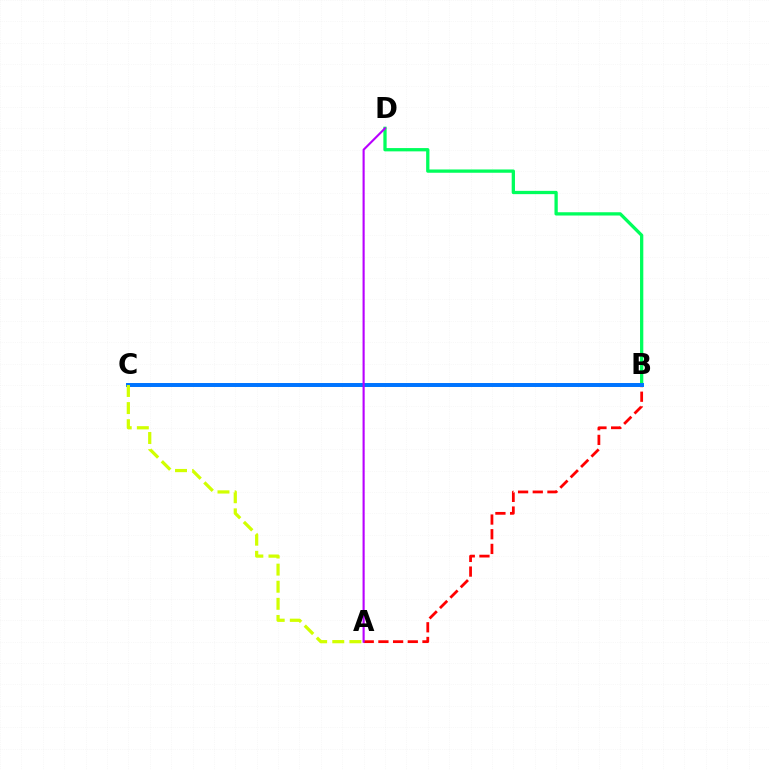{('A', 'B'): [{'color': '#ff0000', 'line_style': 'dashed', 'thickness': 1.99}], ('B', 'D'): [{'color': '#00ff5c', 'line_style': 'solid', 'thickness': 2.36}], ('B', 'C'): [{'color': '#0074ff', 'line_style': 'solid', 'thickness': 2.85}], ('A', 'C'): [{'color': '#d1ff00', 'line_style': 'dashed', 'thickness': 2.32}], ('A', 'D'): [{'color': '#b900ff', 'line_style': 'solid', 'thickness': 1.53}]}